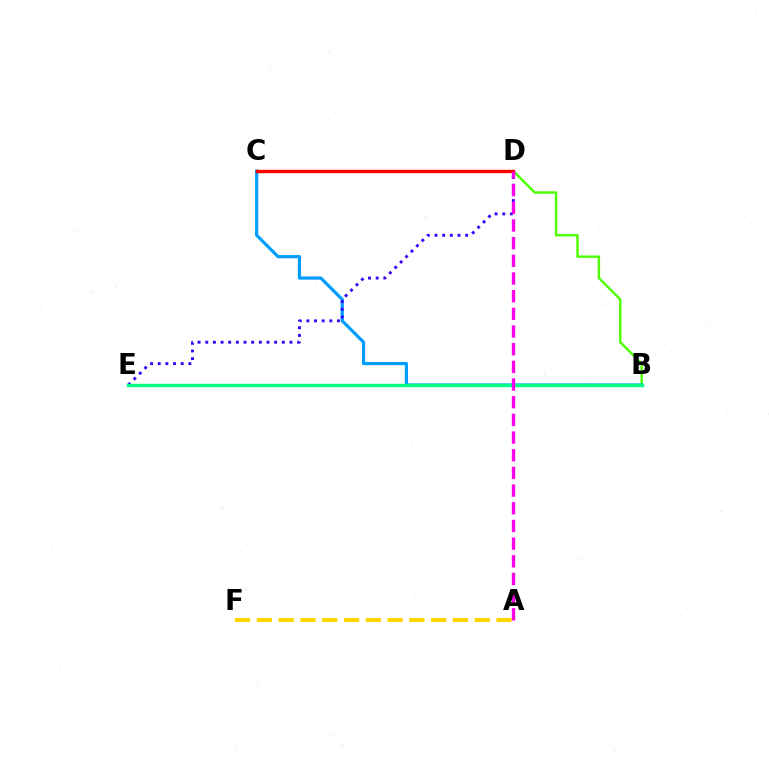{('B', 'D'): [{'color': '#4fff00', 'line_style': 'solid', 'thickness': 1.76}], ('B', 'C'): [{'color': '#009eff', 'line_style': 'solid', 'thickness': 2.31}], ('D', 'E'): [{'color': '#3700ff', 'line_style': 'dotted', 'thickness': 2.08}], ('A', 'F'): [{'color': '#ffd500', 'line_style': 'dashed', 'thickness': 2.96}], ('B', 'E'): [{'color': '#00ff86', 'line_style': 'solid', 'thickness': 2.47}], ('C', 'D'): [{'color': '#ff0000', 'line_style': 'solid', 'thickness': 2.45}], ('A', 'D'): [{'color': '#ff00ed', 'line_style': 'dashed', 'thickness': 2.4}]}